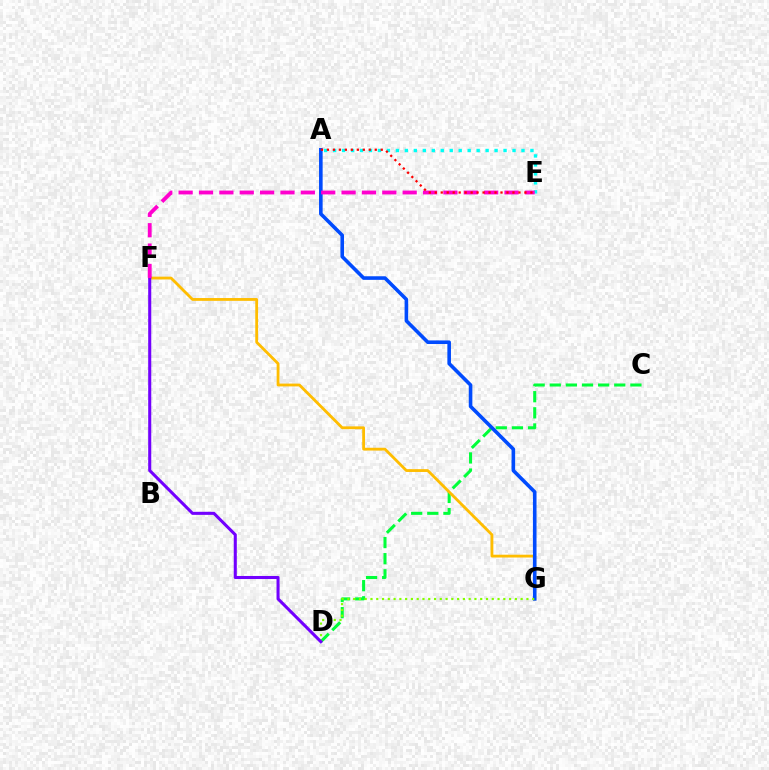{('A', 'E'): [{'color': '#00fff6', 'line_style': 'dotted', 'thickness': 2.44}, {'color': '#ff0000', 'line_style': 'dotted', 'thickness': 1.62}], ('C', 'D'): [{'color': '#00ff39', 'line_style': 'dashed', 'thickness': 2.19}], ('F', 'G'): [{'color': '#ffbd00', 'line_style': 'solid', 'thickness': 2.02}], ('A', 'G'): [{'color': '#004bff', 'line_style': 'solid', 'thickness': 2.59}], ('D', 'G'): [{'color': '#84ff00', 'line_style': 'dotted', 'thickness': 1.57}], ('D', 'F'): [{'color': '#7200ff', 'line_style': 'solid', 'thickness': 2.2}], ('E', 'F'): [{'color': '#ff00cf', 'line_style': 'dashed', 'thickness': 2.77}]}